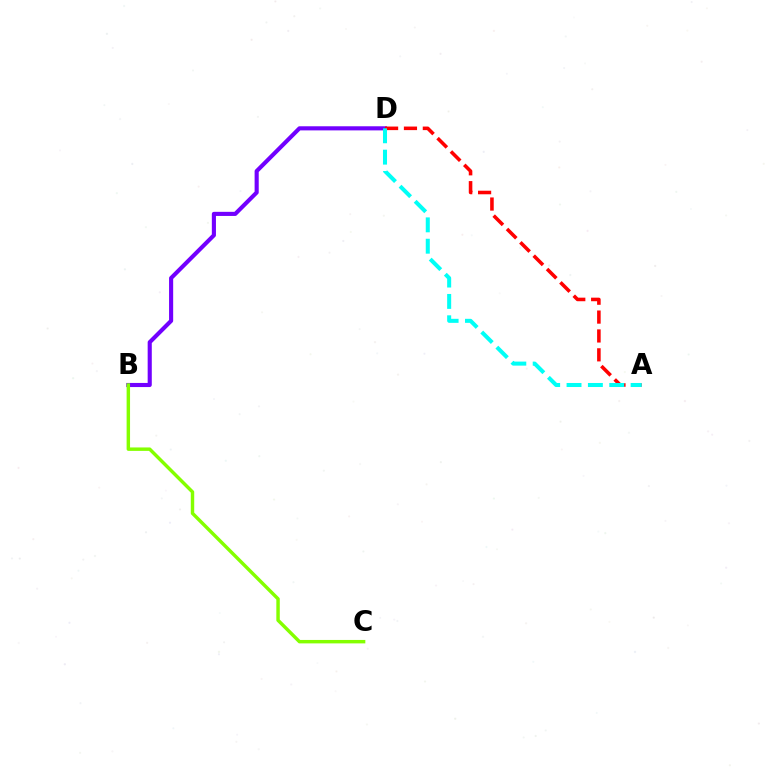{('B', 'D'): [{'color': '#7200ff', 'line_style': 'solid', 'thickness': 2.96}], ('B', 'C'): [{'color': '#84ff00', 'line_style': 'solid', 'thickness': 2.48}], ('A', 'D'): [{'color': '#ff0000', 'line_style': 'dashed', 'thickness': 2.56}, {'color': '#00fff6', 'line_style': 'dashed', 'thickness': 2.9}]}